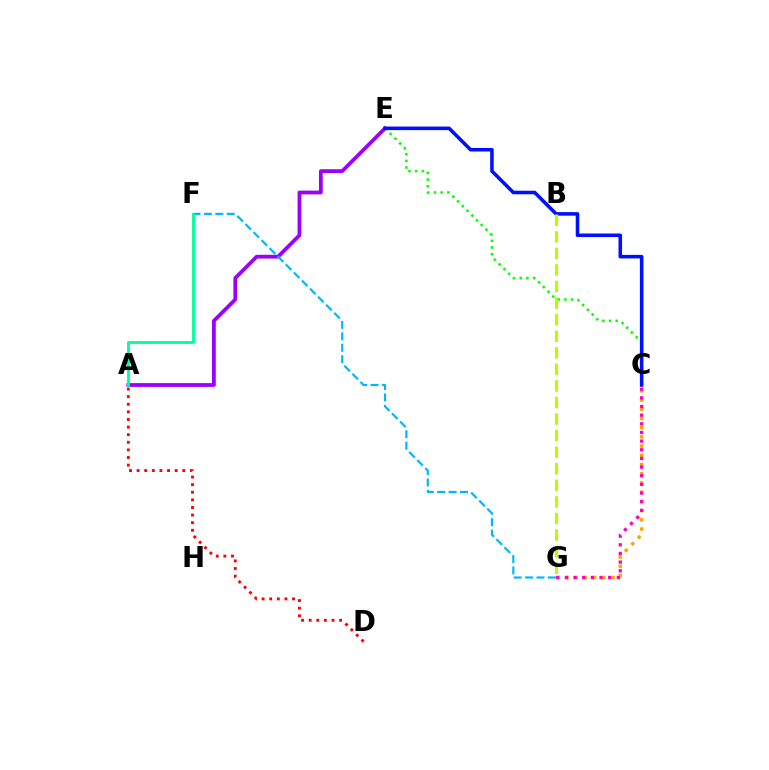{('C', 'G'): [{'color': '#ffa500', 'line_style': 'dotted', 'thickness': 2.5}, {'color': '#ff00bd', 'line_style': 'dotted', 'thickness': 2.35}], ('A', 'D'): [{'color': '#ff0000', 'line_style': 'dotted', 'thickness': 2.07}], ('A', 'E'): [{'color': '#9b00ff', 'line_style': 'solid', 'thickness': 2.71}], ('C', 'E'): [{'color': '#08ff00', 'line_style': 'dotted', 'thickness': 1.82}, {'color': '#0010ff', 'line_style': 'solid', 'thickness': 2.56}], ('F', 'G'): [{'color': '#00b5ff', 'line_style': 'dashed', 'thickness': 1.55}], ('B', 'G'): [{'color': '#b3ff00', 'line_style': 'dashed', 'thickness': 2.25}], ('A', 'F'): [{'color': '#00ff9d', 'line_style': 'solid', 'thickness': 2.05}]}